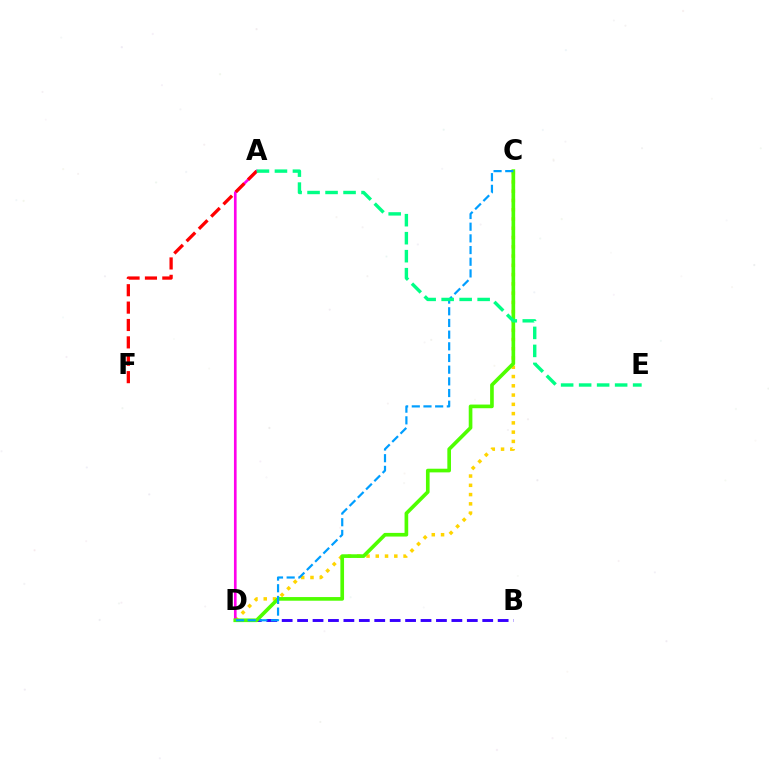{('B', 'D'): [{'color': '#3700ff', 'line_style': 'dashed', 'thickness': 2.1}], ('C', 'D'): [{'color': '#ffd500', 'line_style': 'dotted', 'thickness': 2.52}, {'color': '#4fff00', 'line_style': 'solid', 'thickness': 2.63}, {'color': '#009eff', 'line_style': 'dashed', 'thickness': 1.59}], ('A', 'D'): [{'color': '#ff00ed', 'line_style': 'solid', 'thickness': 1.92}], ('A', 'F'): [{'color': '#ff0000', 'line_style': 'dashed', 'thickness': 2.36}], ('A', 'E'): [{'color': '#00ff86', 'line_style': 'dashed', 'thickness': 2.45}]}